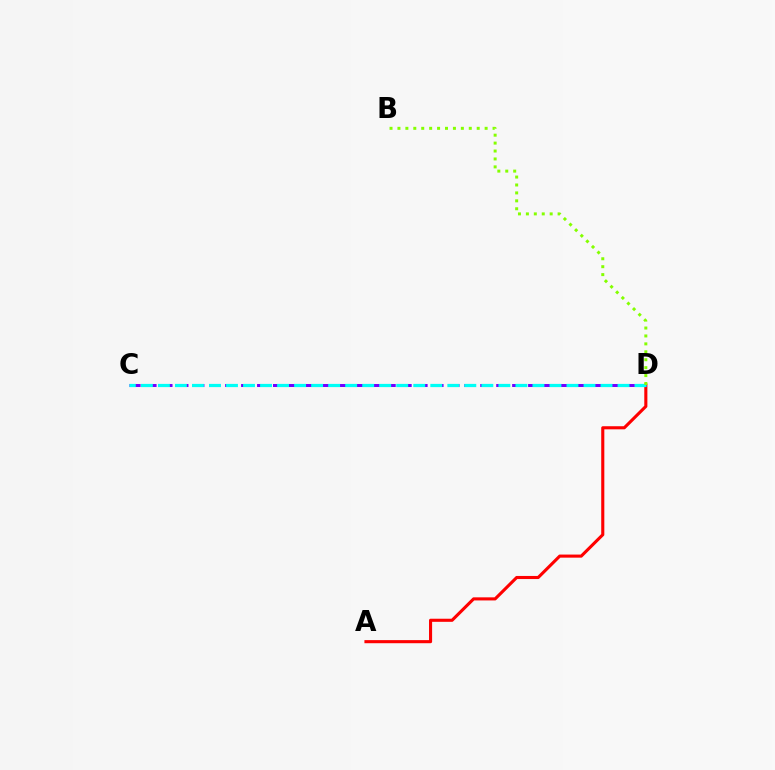{('A', 'D'): [{'color': '#ff0000', 'line_style': 'solid', 'thickness': 2.23}], ('C', 'D'): [{'color': '#7200ff', 'line_style': 'dashed', 'thickness': 2.17}, {'color': '#00fff6', 'line_style': 'dashed', 'thickness': 2.31}], ('B', 'D'): [{'color': '#84ff00', 'line_style': 'dotted', 'thickness': 2.15}]}